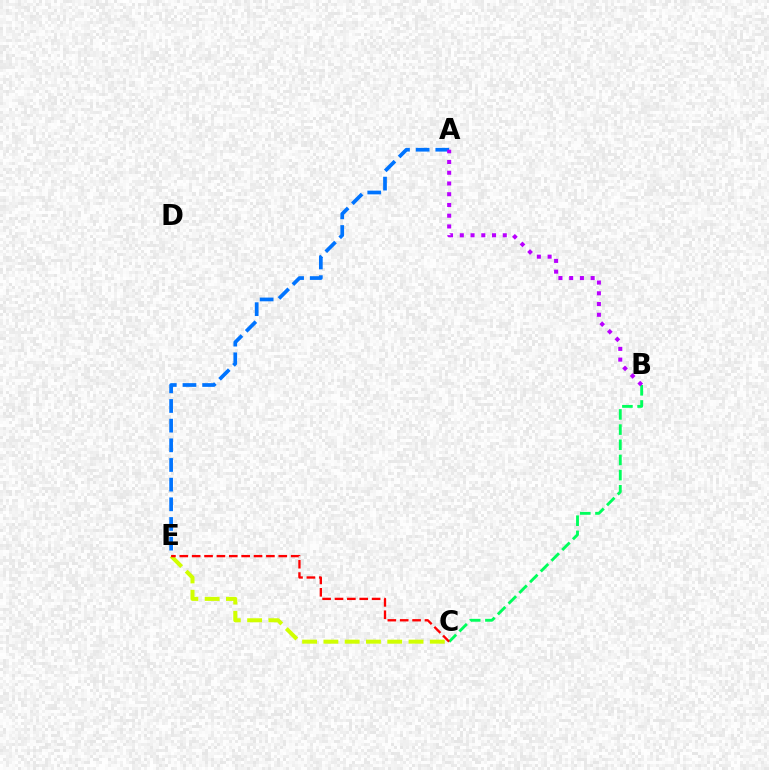{('C', 'E'): [{'color': '#d1ff00', 'line_style': 'dashed', 'thickness': 2.89}, {'color': '#ff0000', 'line_style': 'dashed', 'thickness': 1.68}], ('B', 'C'): [{'color': '#00ff5c', 'line_style': 'dashed', 'thickness': 2.06}], ('A', 'E'): [{'color': '#0074ff', 'line_style': 'dashed', 'thickness': 2.67}], ('A', 'B'): [{'color': '#b900ff', 'line_style': 'dotted', 'thickness': 2.92}]}